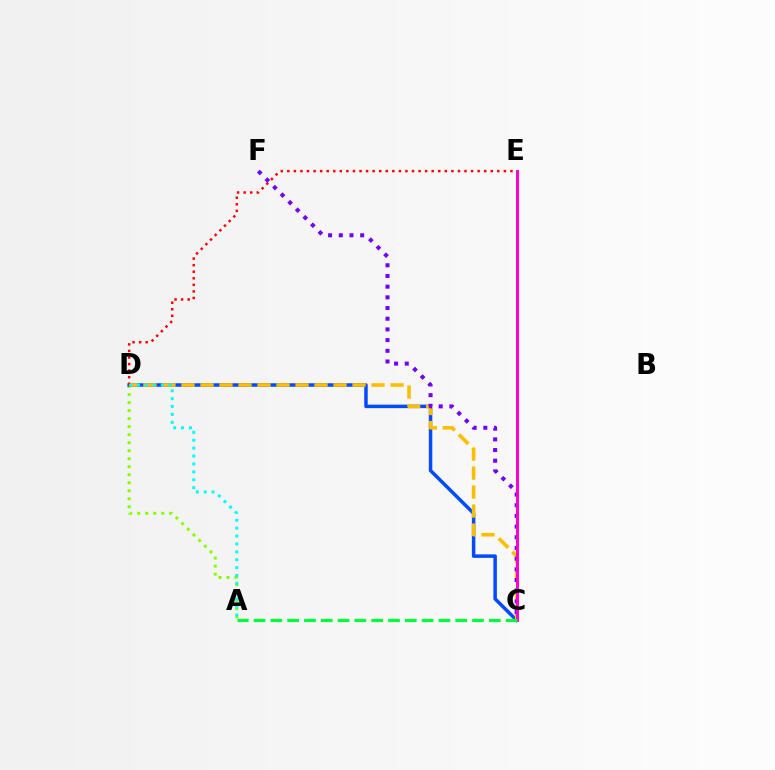{('A', 'D'): [{'color': '#84ff00', 'line_style': 'dotted', 'thickness': 2.18}, {'color': '#00fff6', 'line_style': 'dotted', 'thickness': 2.14}], ('C', 'D'): [{'color': '#004bff', 'line_style': 'solid', 'thickness': 2.51}, {'color': '#ffbd00', 'line_style': 'dashed', 'thickness': 2.58}], ('D', 'E'): [{'color': '#ff0000', 'line_style': 'dotted', 'thickness': 1.78}], ('C', 'F'): [{'color': '#7200ff', 'line_style': 'dotted', 'thickness': 2.9}], ('C', 'E'): [{'color': '#ff00cf', 'line_style': 'solid', 'thickness': 2.14}], ('A', 'C'): [{'color': '#00ff39', 'line_style': 'dashed', 'thickness': 2.28}]}